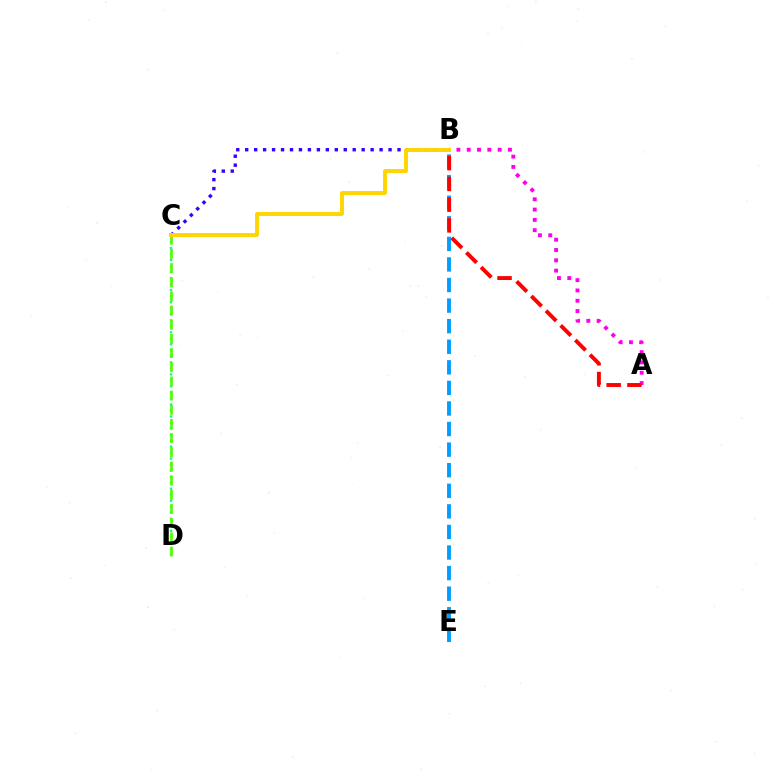{('B', 'E'): [{'color': '#009eff', 'line_style': 'dashed', 'thickness': 2.8}], ('C', 'D'): [{'color': '#00ff86', 'line_style': 'dotted', 'thickness': 1.63}, {'color': '#4fff00', 'line_style': 'dashed', 'thickness': 1.93}], ('B', 'C'): [{'color': '#3700ff', 'line_style': 'dotted', 'thickness': 2.43}, {'color': '#ffd500', 'line_style': 'solid', 'thickness': 2.81}], ('A', 'B'): [{'color': '#ff00ed', 'line_style': 'dotted', 'thickness': 2.8}, {'color': '#ff0000', 'line_style': 'dashed', 'thickness': 2.82}]}